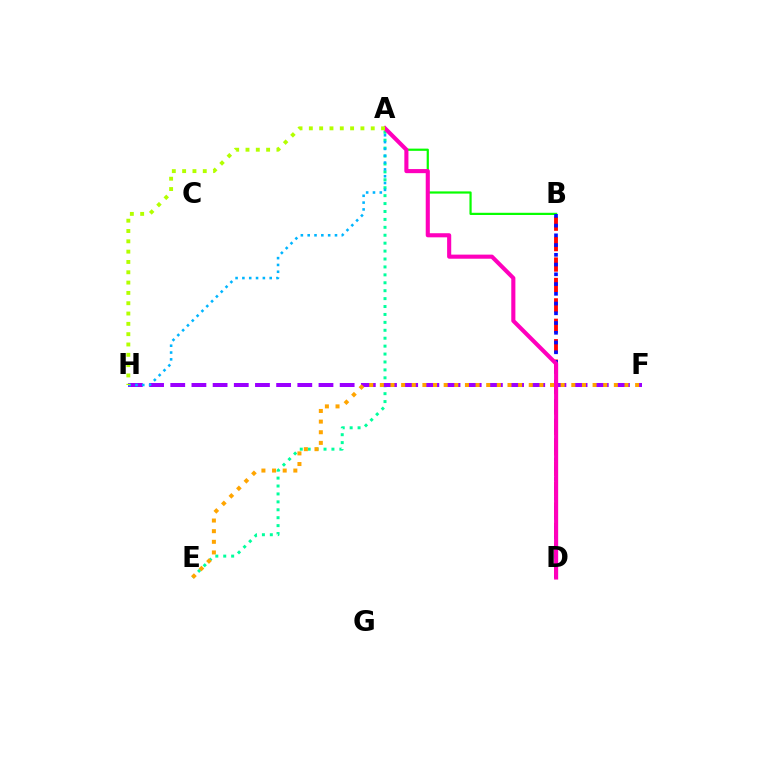{('B', 'D'): [{'color': '#ff0000', 'line_style': 'dashed', 'thickness': 2.77}, {'color': '#0010ff', 'line_style': 'dotted', 'thickness': 2.65}], ('A', 'E'): [{'color': '#00ff9d', 'line_style': 'dotted', 'thickness': 2.15}], ('F', 'H'): [{'color': '#9b00ff', 'line_style': 'dashed', 'thickness': 2.88}], ('A', 'H'): [{'color': '#00b5ff', 'line_style': 'dotted', 'thickness': 1.85}, {'color': '#b3ff00', 'line_style': 'dotted', 'thickness': 2.8}], ('A', 'B'): [{'color': '#08ff00', 'line_style': 'solid', 'thickness': 1.59}], ('E', 'F'): [{'color': '#ffa500', 'line_style': 'dotted', 'thickness': 2.89}], ('A', 'D'): [{'color': '#ff00bd', 'line_style': 'solid', 'thickness': 2.95}]}